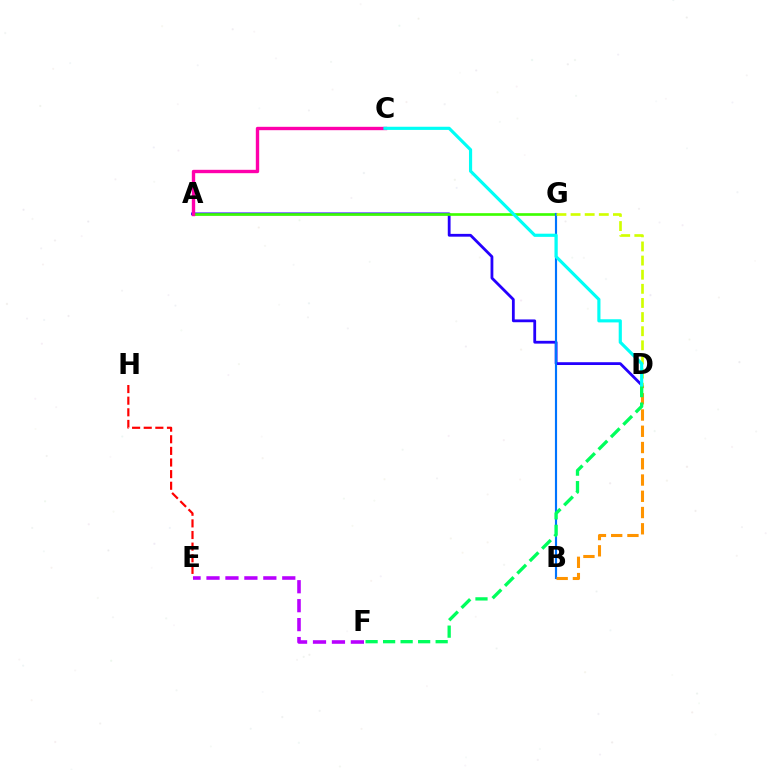{('E', 'F'): [{'color': '#b900ff', 'line_style': 'dashed', 'thickness': 2.57}], ('A', 'D'): [{'color': '#2500ff', 'line_style': 'solid', 'thickness': 2.01}], ('A', 'G'): [{'color': '#3dff00', 'line_style': 'solid', 'thickness': 1.92}], ('B', 'G'): [{'color': '#0074ff', 'line_style': 'solid', 'thickness': 1.55}], ('B', 'D'): [{'color': '#ff9400', 'line_style': 'dashed', 'thickness': 2.21}], ('E', 'H'): [{'color': '#ff0000', 'line_style': 'dashed', 'thickness': 1.58}], ('D', 'G'): [{'color': '#d1ff00', 'line_style': 'dashed', 'thickness': 1.92}], ('D', 'F'): [{'color': '#00ff5c', 'line_style': 'dashed', 'thickness': 2.38}], ('A', 'C'): [{'color': '#ff00ac', 'line_style': 'solid', 'thickness': 2.42}], ('C', 'D'): [{'color': '#00fff6', 'line_style': 'solid', 'thickness': 2.28}]}